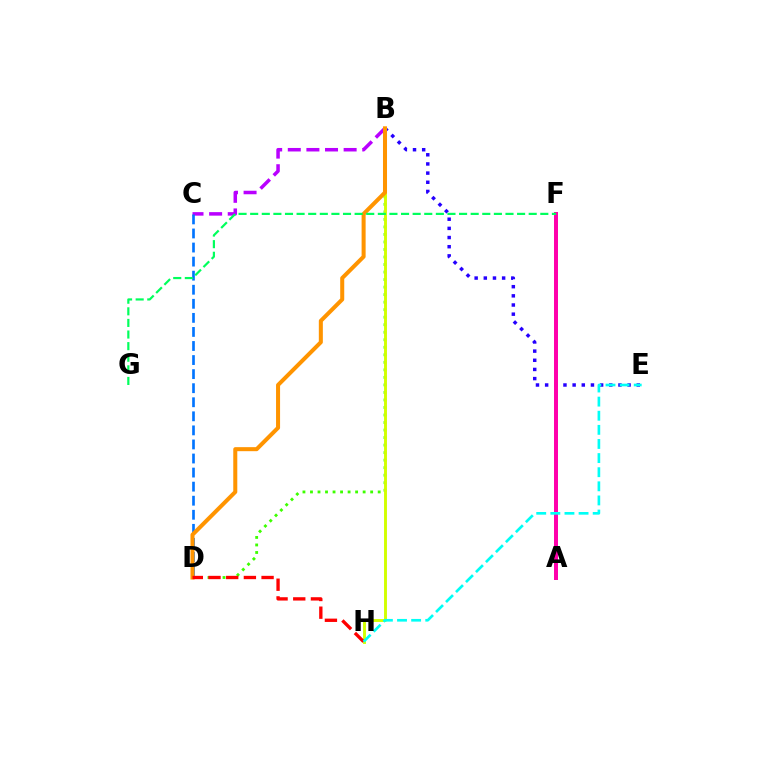{('B', 'E'): [{'color': '#2500ff', 'line_style': 'dotted', 'thickness': 2.49}], ('B', 'D'): [{'color': '#3dff00', 'line_style': 'dotted', 'thickness': 2.04}, {'color': '#ff9400', 'line_style': 'solid', 'thickness': 2.9}], ('B', 'H'): [{'color': '#d1ff00', 'line_style': 'solid', 'thickness': 2.1}], ('B', 'C'): [{'color': '#b900ff', 'line_style': 'dashed', 'thickness': 2.53}], ('C', 'D'): [{'color': '#0074ff', 'line_style': 'dashed', 'thickness': 1.91}], ('A', 'F'): [{'color': '#ff00ac', 'line_style': 'solid', 'thickness': 2.86}], ('D', 'H'): [{'color': '#ff0000', 'line_style': 'dashed', 'thickness': 2.4}], ('E', 'H'): [{'color': '#00fff6', 'line_style': 'dashed', 'thickness': 1.92}], ('F', 'G'): [{'color': '#00ff5c', 'line_style': 'dashed', 'thickness': 1.58}]}